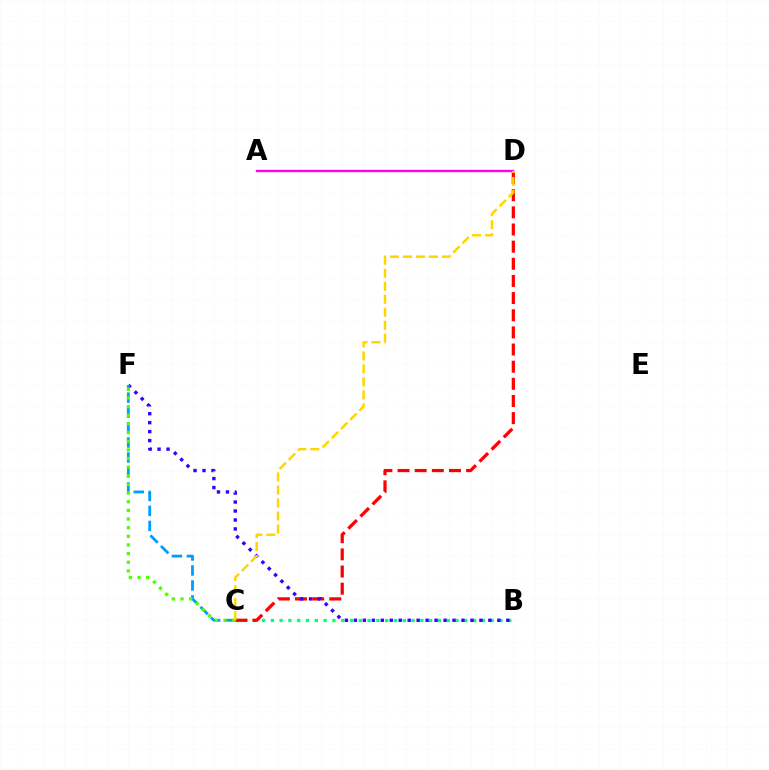{('B', 'C'): [{'color': '#00ff86', 'line_style': 'dotted', 'thickness': 2.39}], ('C', 'D'): [{'color': '#ff0000', 'line_style': 'dashed', 'thickness': 2.33}, {'color': '#ffd500', 'line_style': 'dashed', 'thickness': 1.77}], ('B', 'F'): [{'color': '#3700ff', 'line_style': 'dotted', 'thickness': 2.44}], ('C', 'F'): [{'color': '#009eff', 'line_style': 'dashed', 'thickness': 2.03}, {'color': '#4fff00', 'line_style': 'dotted', 'thickness': 2.35}], ('A', 'D'): [{'color': '#ff00ed', 'line_style': 'solid', 'thickness': 1.7}]}